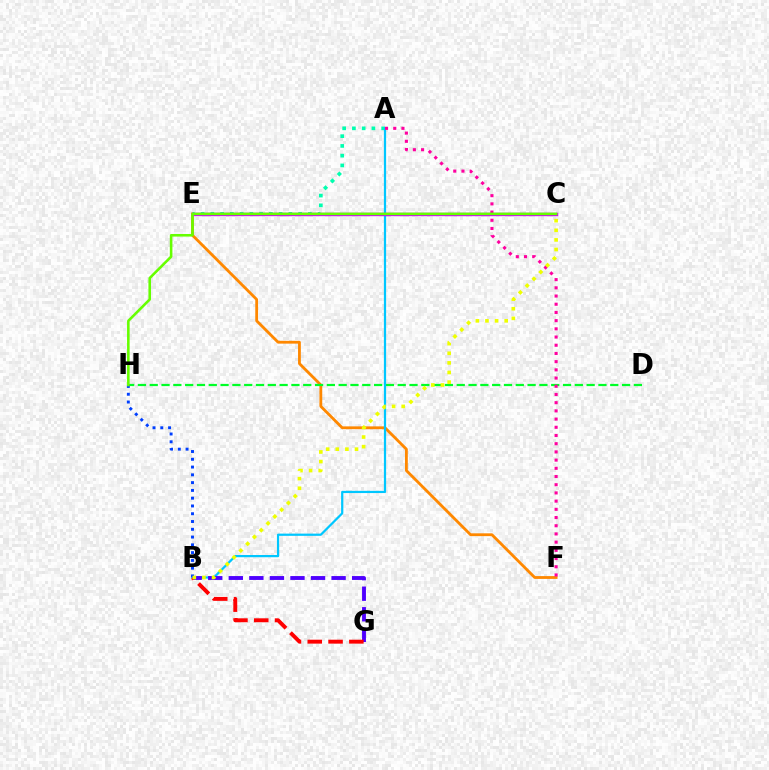{('E', 'F'): [{'color': '#ff8800', 'line_style': 'solid', 'thickness': 2.02}], ('A', 'E'): [{'color': '#00ffaf', 'line_style': 'dotted', 'thickness': 2.65}], ('D', 'H'): [{'color': '#00ff27', 'line_style': 'dashed', 'thickness': 1.6}], ('A', 'B'): [{'color': '#00c7ff', 'line_style': 'solid', 'thickness': 1.6}], ('C', 'E'): [{'color': '#d600ff', 'line_style': 'solid', 'thickness': 2.44}], ('B', 'G'): [{'color': '#4f00ff', 'line_style': 'dashed', 'thickness': 2.79}, {'color': '#ff0000', 'line_style': 'dashed', 'thickness': 2.82}], ('B', 'H'): [{'color': '#003fff', 'line_style': 'dotted', 'thickness': 2.11}], ('A', 'F'): [{'color': '#ff00a0', 'line_style': 'dotted', 'thickness': 2.23}], ('C', 'H'): [{'color': '#66ff00', 'line_style': 'solid', 'thickness': 1.86}], ('B', 'C'): [{'color': '#eeff00', 'line_style': 'dotted', 'thickness': 2.61}]}